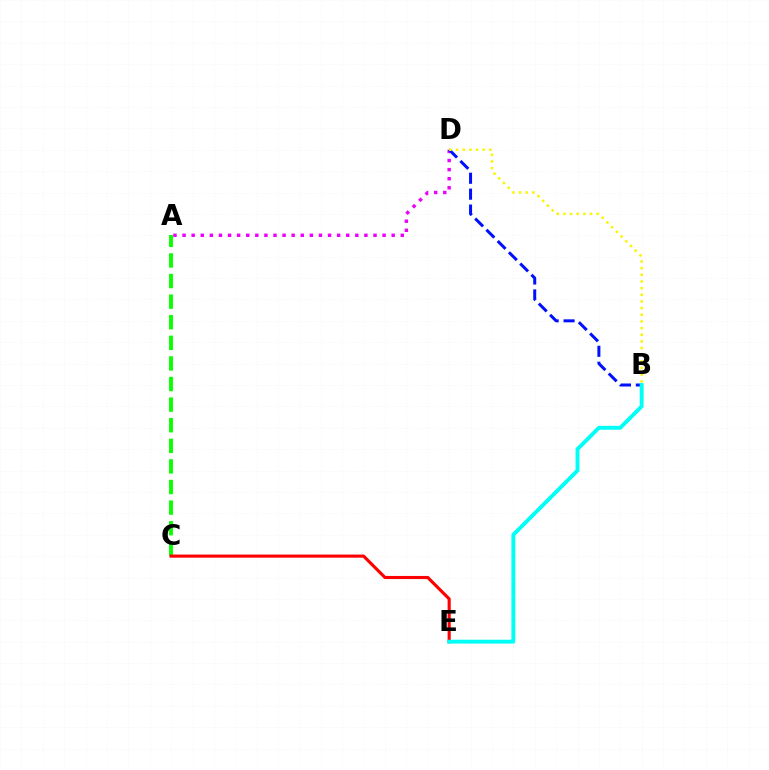{('A', 'C'): [{'color': '#08ff00', 'line_style': 'dashed', 'thickness': 2.8}], ('A', 'D'): [{'color': '#ee00ff', 'line_style': 'dotted', 'thickness': 2.47}], ('B', 'D'): [{'color': '#0010ff', 'line_style': 'dashed', 'thickness': 2.16}, {'color': '#fcf500', 'line_style': 'dotted', 'thickness': 1.81}], ('C', 'E'): [{'color': '#ff0000', 'line_style': 'solid', 'thickness': 2.25}], ('B', 'E'): [{'color': '#00fff6', 'line_style': 'solid', 'thickness': 2.79}]}